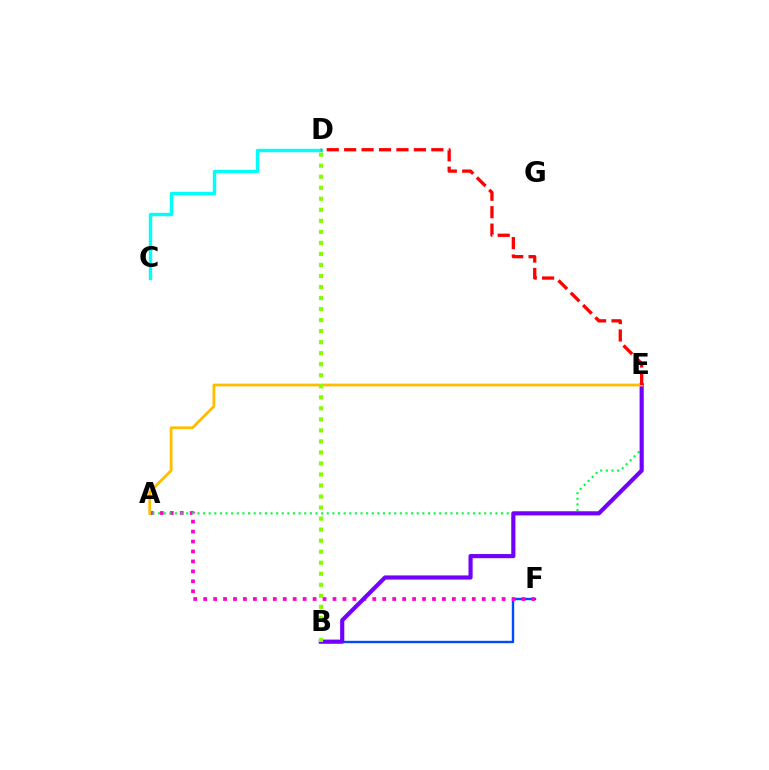{('B', 'F'): [{'color': '#004bff', 'line_style': 'solid', 'thickness': 1.72}], ('A', 'F'): [{'color': '#ff00cf', 'line_style': 'dotted', 'thickness': 2.7}], ('A', 'E'): [{'color': '#00ff39', 'line_style': 'dotted', 'thickness': 1.53}, {'color': '#ffbd00', 'line_style': 'solid', 'thickness': 2.0}], ('B', 'E'): [{'color': '#7200ff', 'line_style': 'solid', 'thickness': 2.99}], ('C', 'D'): [{'color': '#00fff6', 'line_style': 'solid', 'thickness': 2.46}], ('B', 'D'): [{'color': '#84ff00', 'line_style': 'dotted', 'thickness': 3.0}], ('D', 'E'): [{'color': '#ff0000', 'line_style': 'dashed', 'thickness': 2.37}]}